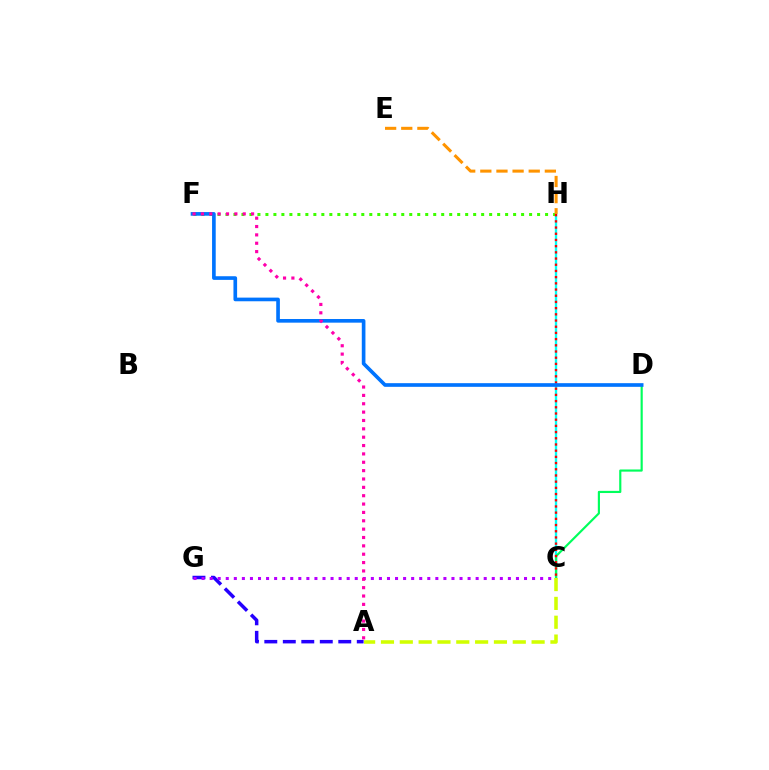{('C', 'H'): [{'color': '#00fff6', 'line_style': 'solid', 'thickness': 1.69}, {'color': '#ff0000', 'line_style': 'dotted', 'thickness': 1.68}], ('F', 'H'): [{'color': '#3dff00', 'line_style': 'dotted', 'thickness': 2.17}], ('E', 'H'): [{'color': '#ff9400', 'line_style': 'dashed', 'thickness': 2.19}], ('C', 'D'): [{'color': '#00ff5c', 'line_style': 'solid', 'thickness': 1.56}], ('A', 'G'): [{'color': '#2500ff', 'line_style': 'dashed', 'thickness': 2.51}], ('C', 'G'): [{'color': '#b900ff', 'line_style': 'dotted', 'thickness': 2.19}], ('D', 'F'): [{'color': '#0074ff', 'line_style': 'solid', 'thickness': 2.63}], ('A', 'F'): [{'color': '#ff00ac', 'line_style': 'dotted', 'thickness': 2.27}], ('A', 'C'): [{'color': '#d1ff00', 'line_style': 'dashed', 'thickness': 2.56}]}